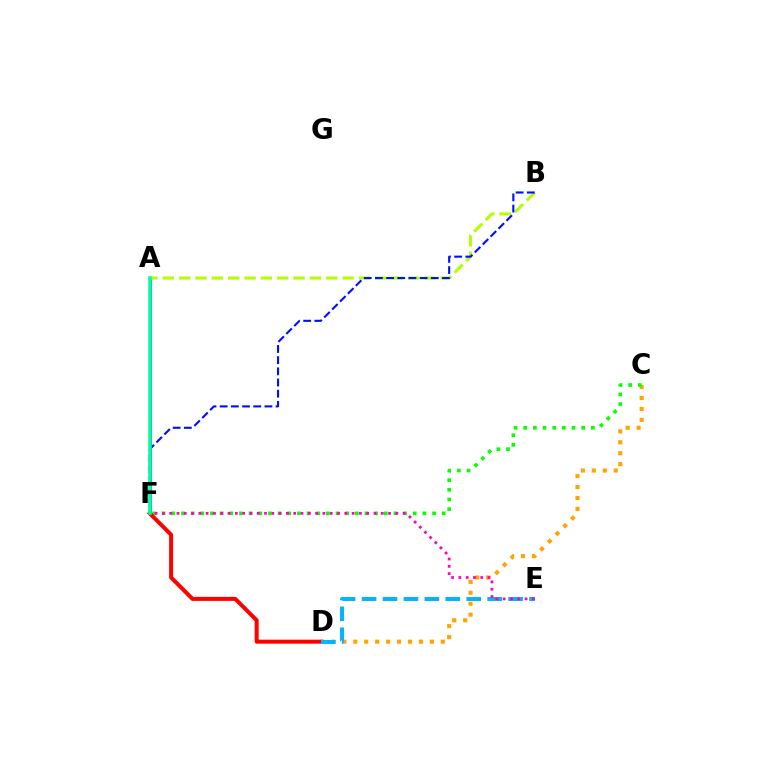{('C', 'D'): [{'color': '#ffa500', 'line_style': 'dotted', 'thickness': 2.97}], ('A', 'F'): [{'color': '#9b00ff', 'line_style': 'solid', 'thickness': 2.17}, {'color': '#00ff9d', 'line_style': 'solid', 'thickness': 2.55}], ('C', 'F'): [{'color': '#08ff00', 'line_style': 'dotted', 'thickness': 2.62}], ('A', 'B'): [{'color': '#b3ff00', 'line_style': 'dashed', 'thickness': 2.22}], ('D', 'F'): [{'color': '#ff0000', 'line_style': 'solid', 'thickness': 2.87}], ('D', 'E'): [{'color': '#00b5ff', 'line_style': 'dashed', 'thickness': 2.84}], ('B', 'F'): [{'color': '#0010ff', 'line_style': 'dashed', 'thickness': 1.52}], ('E', 'F'): [{'color': '#ff00bd', 'line_style': 'dotted', 'thickness': 1.98}]}